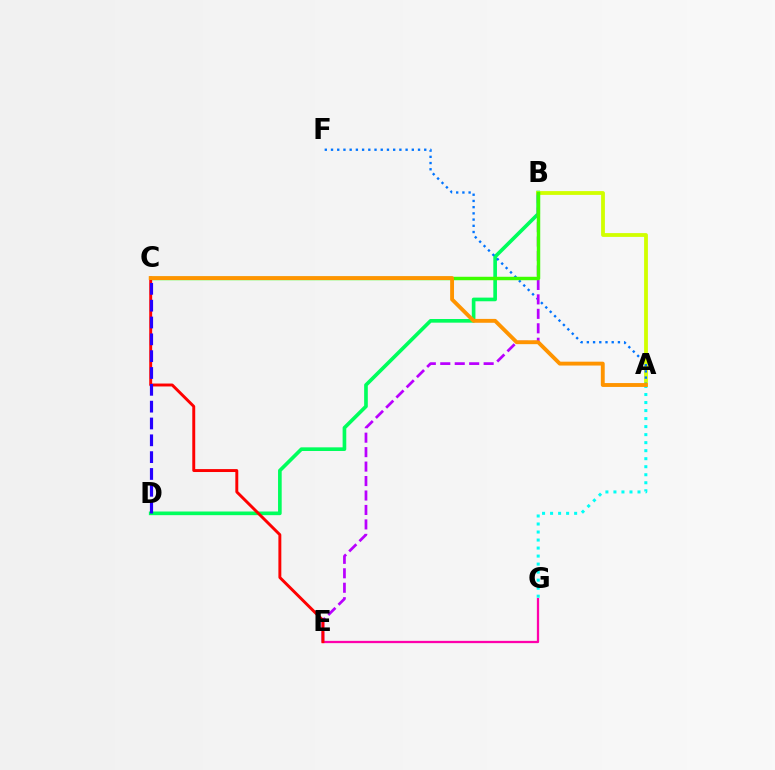{('B', 'D'): [{'color': '#00ff5c', 'line_style': 'solid', 'thickness': 2.63}], ('A', 'B'): [{'color': '#d1ff00', 'line_style': 'solid', 'thickness': 2.74}], ('A', 'F'): [{'color': '#0074ff', 'line_style': 'dotted', 'thickness': 1.69}], ('E', 'G'): [{'color': '#ff00ac', 'line_style': 'solid', 'thickness': 1.64}], ('B', 'E'): [{'color': '#b900ff', 'line_style': 'dashed', 'thickness': 1.96}], ('B', 'C'): [{'color': '#3dff00', 'line_style': 'solid', 'thickness': 2.49}], ('C', 'E'): [{'color': '#ff0000', 'line_style': 'solid', 'thickness': 2.11}], ('A', 'G'): [{'color': '#00fff6', 'line_style': 'dotted', 'thickness': 2.18}], ('A', 'C'): [{'color': '#ff9400', 'line_style': 'solid', 'thickness': 2.79}], ('C', 'D'): [{'color': '#2500ff', 'line_style': 'dashed', 'thickness': 2.29}]}